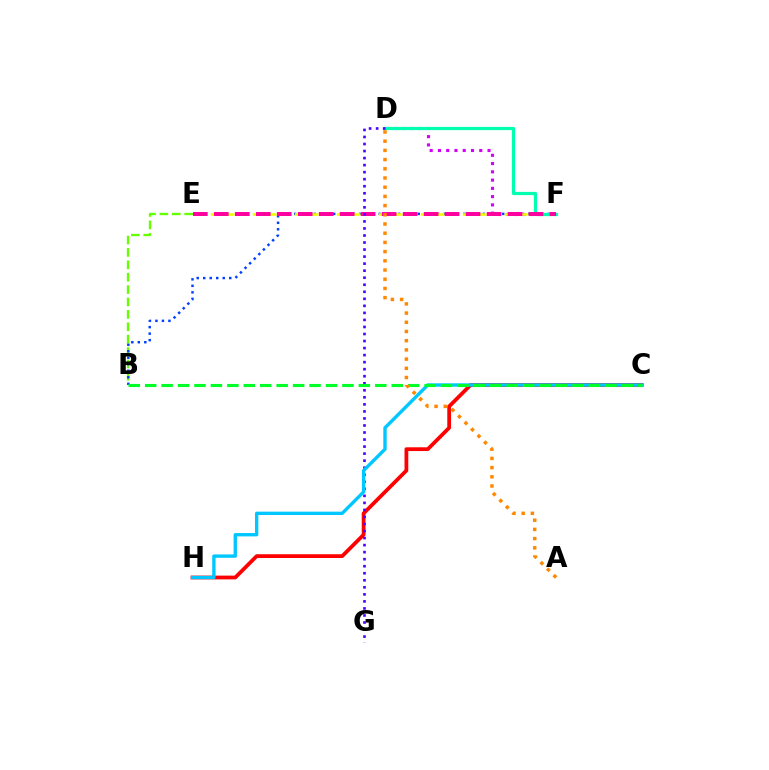{('C', 'H'): [{'color': '#ff0000', 'line_style': 'solid', 'thickness': 2.71}, {'color': '#00c7ff', 'line_style': 'solid', 'thickness': 2.42}], ('B', 'E'): [{'color': '#66ff00', 'line_style': 'dashed', 'thickness': 1.68}], ('B', 'F'): [{'color': '#003fff', 'line_style': 'dotted', 'thickness': 1.77}], ('D', 'F'): [{'color': '#d600ff', 'line_style': 'dotted', 'thickness': 2.25}, {'color': '#00ffaf', 'line_style': 'solid', 'thickness': 2.31}], ('E', 'F'): [{'color': '#eeff00', 'line_style': 'dashed', 'thickness': 1.9}, {'color': '#ff00a0', 'line_style': 'dashed', 'thickness': 2.85}], ('D', 'G'): [{'color': '#4f00ff', 'line_style': 'dotted', 'thickness': 1.91}], ('B', 'C'): [{'color': '#00ff27', 'line_style': 'dashed', 'thickness': 2.23}], ('A', 'D'): [{'color': '#ff8800', 'line_style': 'dotted', 'thickness': 2.5}]}